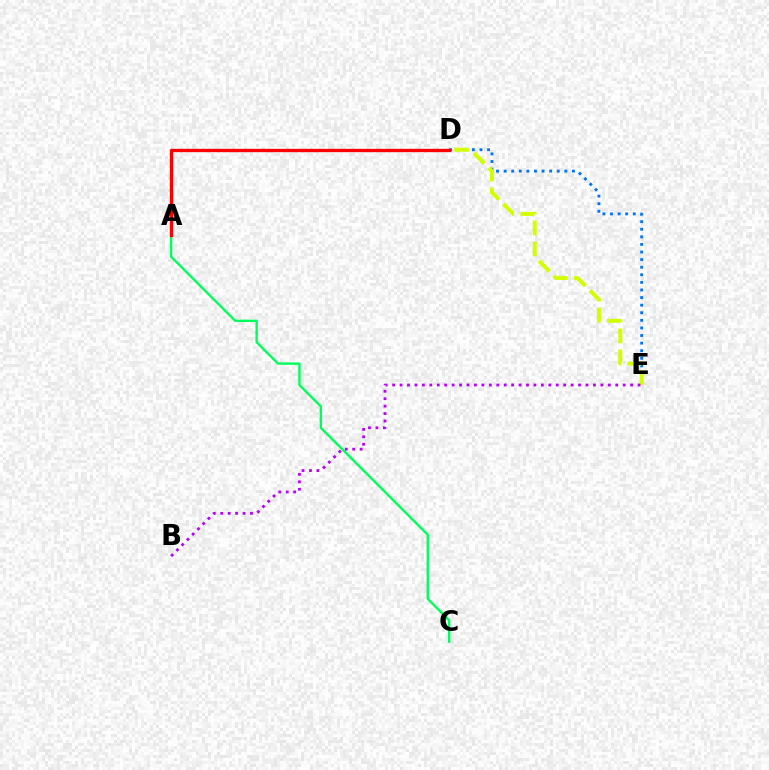{('A', 'C'): [{'color': '#00ff5c', 'line_style': 'solid', 'thickness': 1.72}], ('D', 'E'): [{'color': '#0074ff', 'line_style': 'dotted', 'thickness': 2.06}, {'color': '#d1ff00', 'line_style': 'dashed', 'thickness': 2.86}], ('A', 'D'): [{'color': '#ff0000', 'line_style': 'solid', 'thickness': 2.4}], ('B', 'E'): [{'color': '#b900ff', 'line_style': 'dotted', 'thickness': 2.02}]}